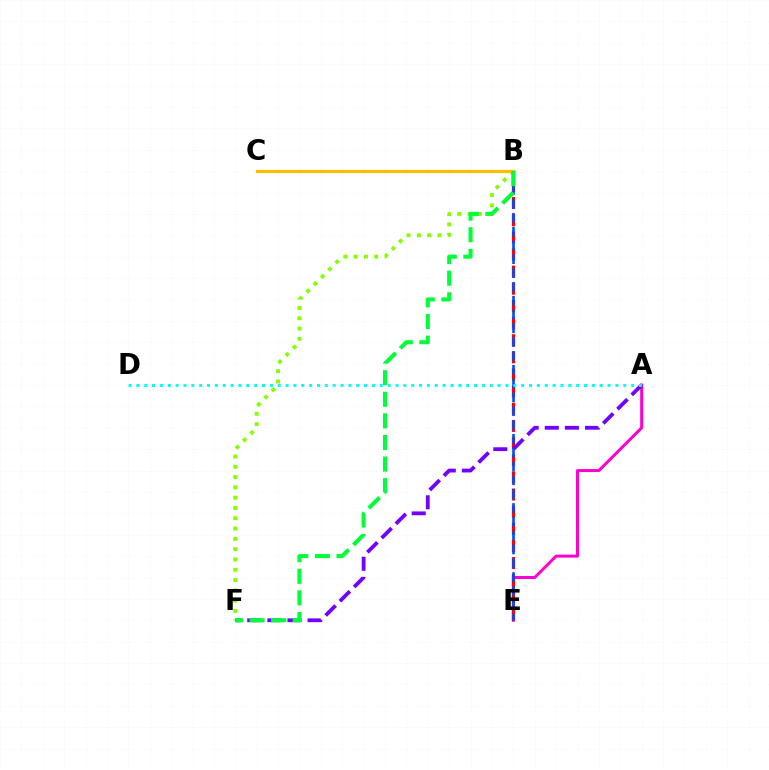{('B', 'F'): [{'color': '#84ff00', 'line_style': 'dotted', 'thickness': 2.8}, {'color': '#00ff39', 'line_style': 'dashed', 'thickness': 2.93}], ('B', 'C'): [{'color': '#ffbd00', 'line_style': 'solid', 'thickness': 2.31}], ('A', 'E'): [{'color': '#ff00cf', 'line_style': 'solid', 'thickness': 2.15}], ('B', 'E'): [{'color': '#ff0000', 'line_style': 'dashed', 'thickness': 2.33}, {'color': '#004bff', 'line_style': 'dashed', 'thickness': 1.88}], ('A', 'F'): [{'color': '#7200ff', 'line_style': 'dashed', 'thickness': 2.73}], ('A', 'D'): [{'color': '#00fff6', 'line_style': 'dotted', 'thickness': 2.13}]}